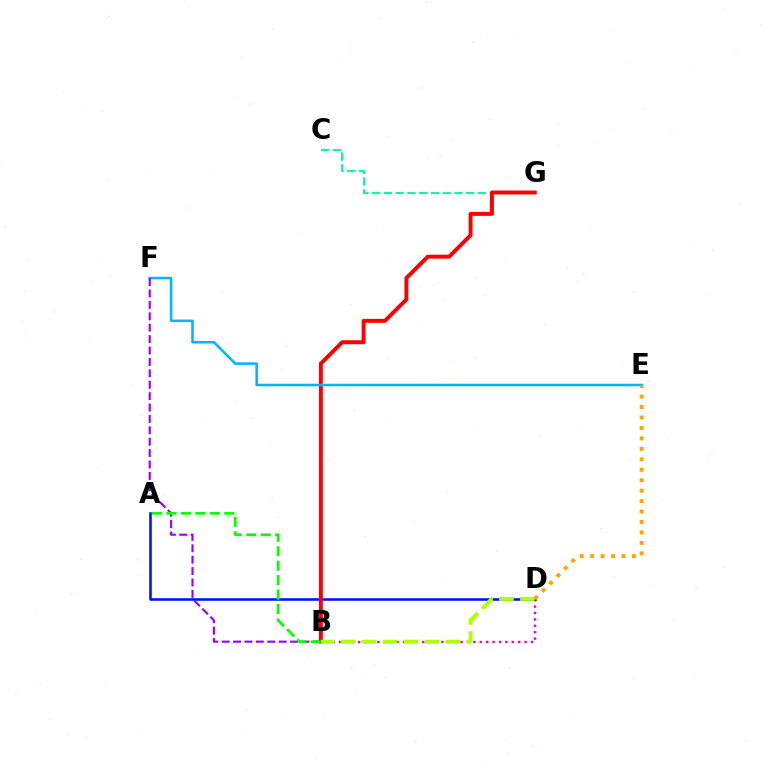{('B', 'D'): [{'color': '#ff00bd', 'line_style': 'dotted', 'thickness': 1.74}, {'color': '#b3ff00', 'line_style': 'dashed', 'thickness': 2.85}], ('C', 'G'): [{'color': '#00ff9d', 'line_style': 'dashed', 'thickness': 1.6}], ('A', 'D'): [{'color': '#0010ff', 'line_style': 'solid', 'thickness': 1.85}], ('B', 'G'): [{'color': '#ff0000', 'line_style': 'solid', 'thickness': 2.84}], ('E', 'F'): [{'color': '#00b5ff', 'line_style': 'solid', 'thickness': 1.84}], ('D', 'E'): [{'color': '#ffa500', 'line_style': 'dotted', 'thickness': 2.84}], ('B', 'F'): [{'color': '#9b00ff', 'line_style': 'dashed', 'thickness': 1.55}], ('A', 'B'): [{'color': '#08ff00', 'line_style': 'dashed', 'thickness': 1.96}]}